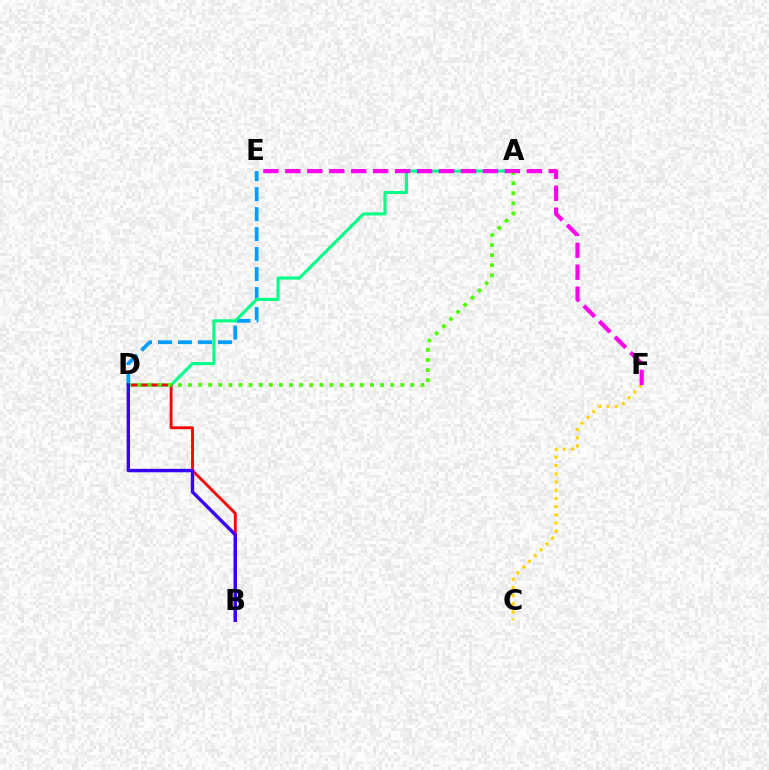{('D', 'E'): [{'color': '#009eff', 'line_style': 'dashed', 'thickness': 2.71}], ('A', 'D'): [{'color': '#00ff86', 'line_style': 'solid', 'thickness': 2.23}, {'color': '#4fff00', 'line_style': 'dotted', 'thickness': 2.75}], ('B', 'D'): [{'color': '#ff0000', 'line_style': 'solid', 'thickness': 2.05}, {'color': '#3700ff', 'line_style': 'solid', 'thickness': 2.46}], ('C', 'F'): [{'color': '#ffd500', 'line_style': 'dotted', 'thickness': 2.23}], ('E', 'F'): [{'color': '#ff00ed', 'line_style': 'dashed', 'thickness': 2.98}]}